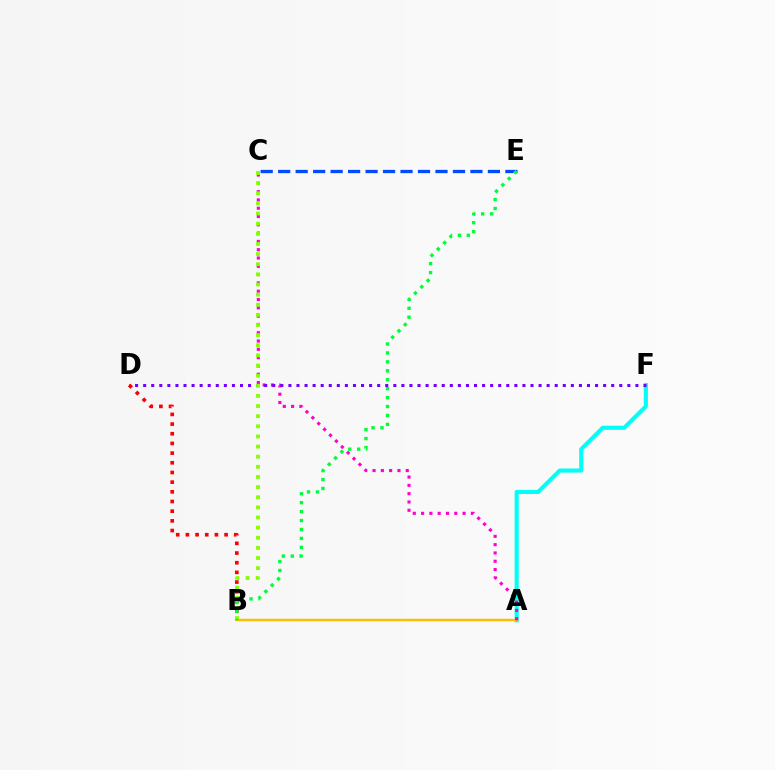{('A', 'F'): [{'color': '#00fff6', 'line_style': 'solid', 'thickness': 2.96}], ('B', 'D'): [{'color': '#ff0000', 'line_style': 'dotted', 'thickness': 2.63}], ('A', 'B'): [{'color': '#ffbd00', 'line_style': 'solid', 'thickness': 1.78}], ('A', 'C'): [{'color': '#ff00cf', 'line_style': 'dotted', 'thickness': 2.26}], ('D', 'F'): [{'color': '#7200ff', 'line_style': 'dotted', 'thickness': 2.19}], ('B', 'C'): [{'color': '#84ff00', 'line_style': 'dotted', 'thickness': 2.75}], ('C', 'E'): [{'color': '#004bff', 'line_style': 'dashed', 'thickness': 2.37}], ('B', 'E'): [{'color': '#00ff39', 'line_style': 'dotted', 'thickness': 2.43}]}